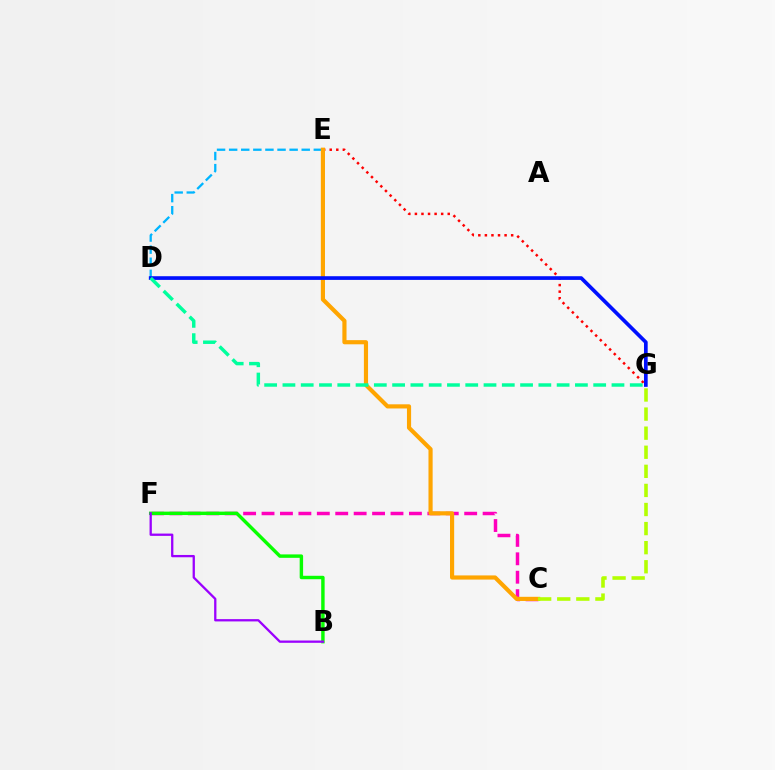{('E', 'G'): [{'color': '#ff0000', 'line_style': 'dotted', 'thickness': 1.78}], ('C', 'F'): [{'color': '#ff00bd', 'line_style': 'dashed', 'thickness': 2.5}], ('D', 'E'): [{'color': '#00b5ff', 'line_style': 'dashed', 'thickness': 1.64}], ('B', 'F'): [{'color': '#08ff00', 'line_style': 'solid', 'thickness': 2.47}, {'color': '#9b00ff', 'line_style': 'solid', 'thickness': 1.65}], ('C', 'E'): [{'color': '#ffa500', 'line_style': 'solid', 'thickness': 2.99}], ('D', 'G'): [{'color': '#0010ff', 'line_style': 'solid', 'thickness': 2.65}, {'color': '#00ff9d', 'line_style': 'dashed', 'thickness': 2.48}], ('C', 'G'): [{'color': '#b3ff00', 'line_style': 'dashed', 'thickness': 2.59}]}